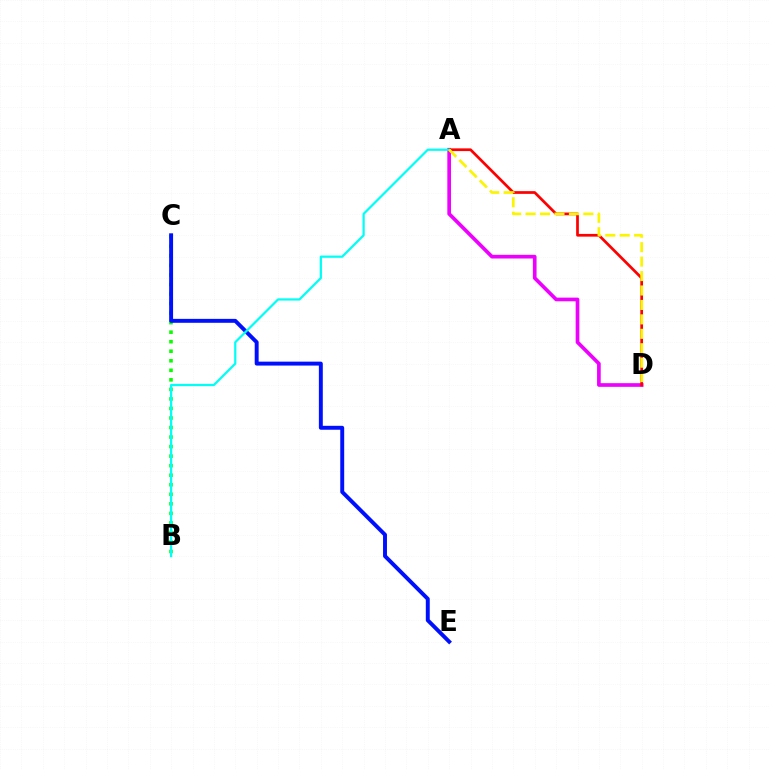{('A', 'D'): [{'color': '#ee00ff', 'line_style': 'solid', 'thickness': 2.64}, {'color': '#ff0000', 'line_style': 'solid', 'thickness': 1.96}, {'color': '#fcf500', 'line_style': 'dashed', 'thickness': 1.96}], ('B', 'C'): [{'color': '#08ff00', 'line_style': 'dotted', 'thickness': 2.59}], ('C', 'E'): [{'color': '#0010ff', 'line_style': 'solid', 'thickness': 2.83}], ('A', 'B'): [{'color': '#00fff6', 'line_style': 'solid', 'thickness': 1.6}]}